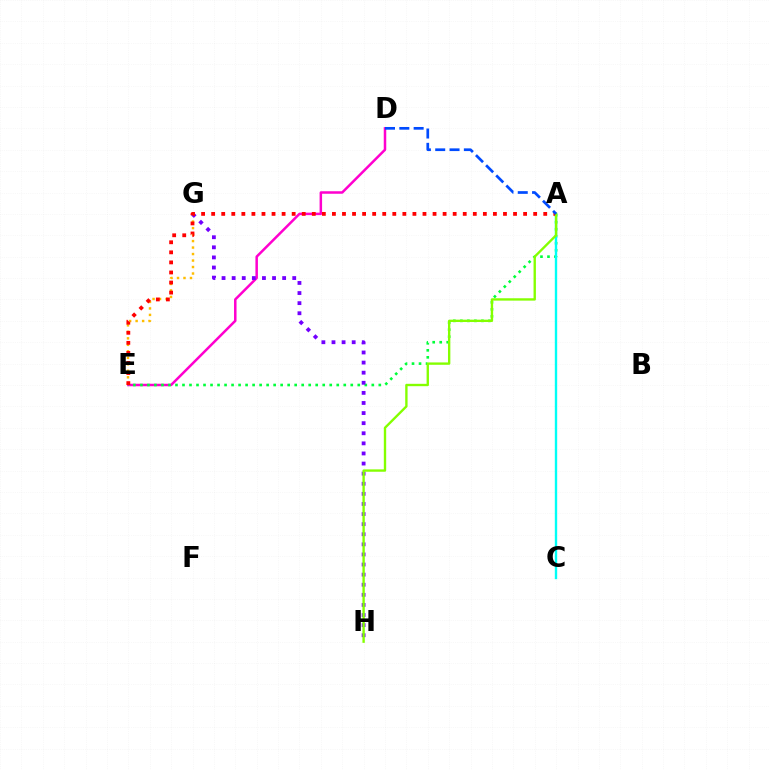{('E', 'G'): [{'color': '#ffbd00', 'line_style': 'dotted', 'thickness': 1.76}], ('D', 'E'): [{'color': '#ff00cf', 'line_style': 'solid', 'thickness': 1.8}], ('A', 'E'): [{'color': '#00ff39', 'line_style': 'dotted', 'thickness': 1.9}, {'color': '#ff0000', 'line_style': 'dotted', 'thickness': 2.73}], ('G', 'H'): [{'color': '#7200ff', 'line_style': 'dotted', 'thickness': 2.74}], ('A', 'C'): [{'color': '#00fff6', 'line_style': 'solid', 'thickness': 1.71}], ('A', 'H'): [{'color': '#84ff00', 'line_style': 'solid', 'thickness': 1.7}], ('A', 'D'): [{'color': '#004bff', 'line_style': 'dashed', 'thickness': 1.95}]}